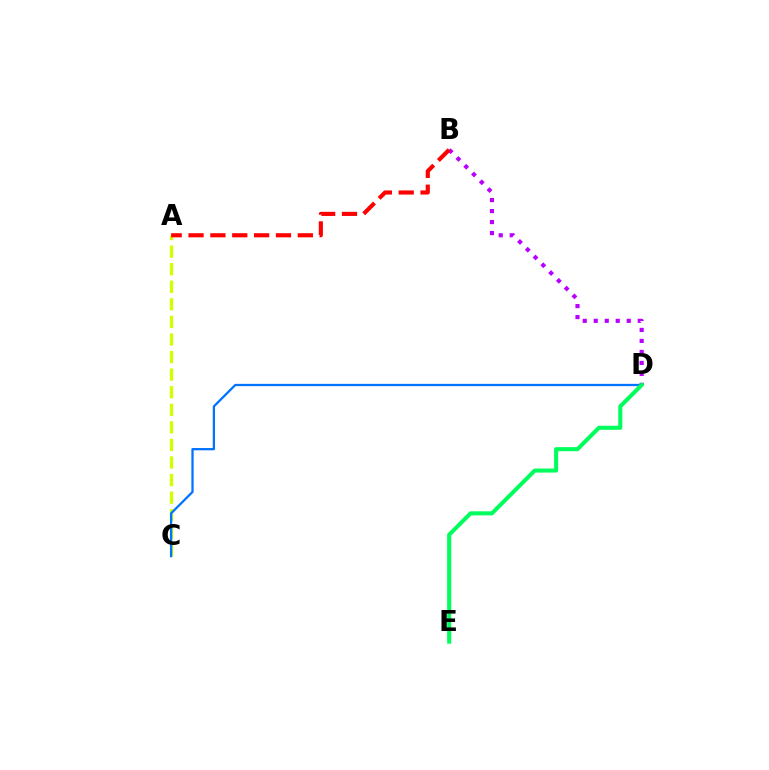{('A', 'C'): [{'color': '#d1ff00', 'line_style': 'dashed', 'thickness': 2.39}], ('B', 'D'): [{'color': '#b900ff', 'line_style': 'dotted', 'thickness': 2.99}], ('C', 'D'): [{'color': '#0074ff', 'line_style': 'solid', 'thickness': 1.64}], ('A', 'B'): [{'color': '#ff0000', 'line_style': 'dashed', 'thickness': 2.97}], ('D', 'E'): [{'color': '#00ff5c', 'line_style': 'solid', 'thickness': 2.92}]}